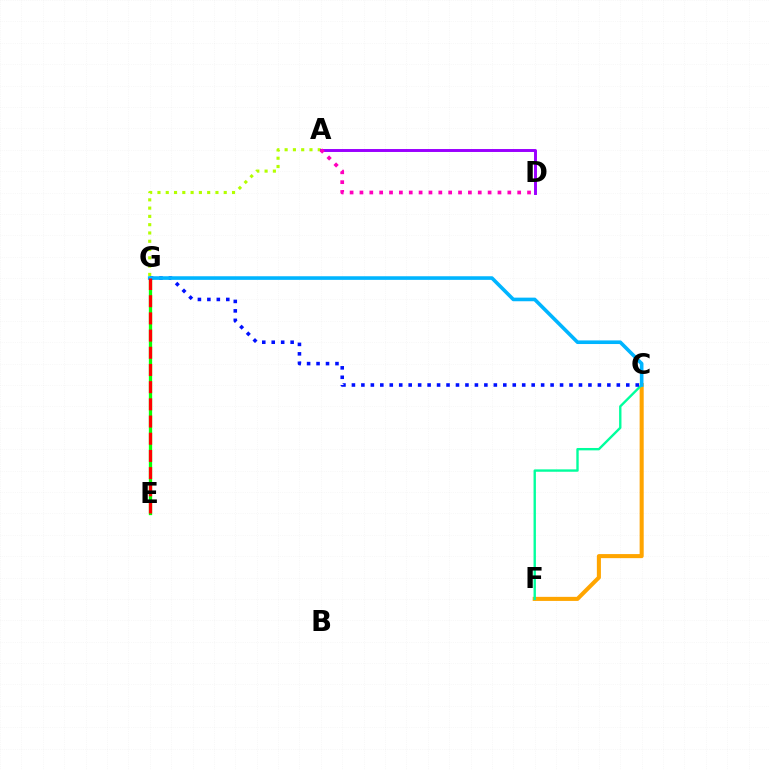{('C', 'F'): [{'color': '#ffa500', 'line_style': 'solid', 'thickness': 2.93}, {'color': '#00ff9d', 'line_style': 'solid', 'thickness': 1.71}], ('E', 'G'): [{'color': '#08ff00', 'line_style': 'solid', 'thickness': 2.38}, {'color': '#ff0000', 'line_style': 'dashed', 'thickness': 2.34}], ('A', 'G'): [{'color': '#b3ff00', 'line_style': 'dotted', 'thickness': 2.25}], ('C', 'G'): [{'color': '#0010ff', 'line_style': 'dotted', 'thickness': 2.57}, {'color': '#00b5ff', 'line_style': 'solid', 'thickness': 2.6}], ('A', 'D'): [{'color': '#9b00ff', 'line_style': 'solid', 'thickness': 2.12}, {'color': '#ff00bd', 'line_style': 'dotted', 'thickness': 2.68}]}